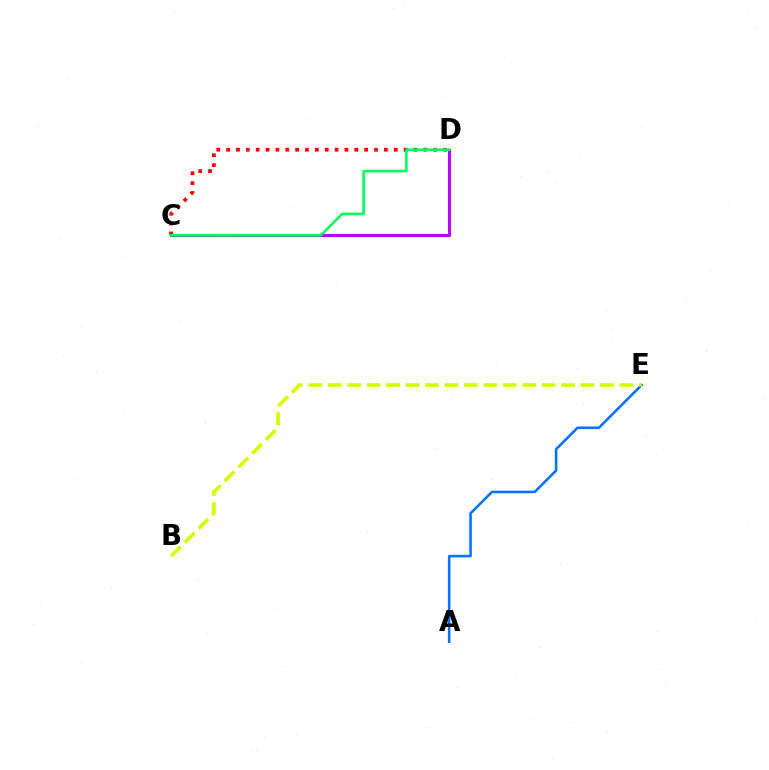{('C', 'D'): [{'color': '#b900ff', 'line_style': 'solid', 'thickness': 2.24}, {'color': '#ff0000', 'line_style': 'dotted', 'thickness': 2.68}, {'color': '#00ff5c', 'line_style': 'solid', 'thickness': 1.9}], ('A', 'E'): [{'color': '#0074ff', 'line_style': 'solid', 'thickness': 1.83}], ('B', 'E'): [{'color': '#d1ff00', 'line_style': 'dashed', 'thickness': 2.64}]}